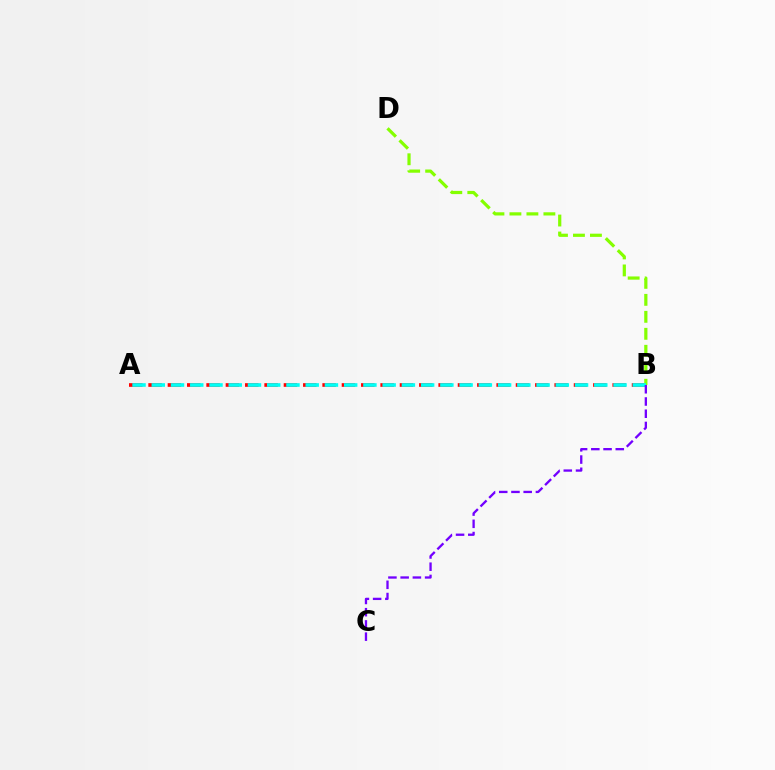{('A', 'B'): [{'color': '#ff0000', 'line_style': 'dashed', 'thickness': 2.63}, {'color': '#00fff6', 'line_style': 'dashed', 'thickness': 2.61}], ('B', 'D'): [{'color': '#84ff00', 'line_style': 'dashed', 'thickness': 2.31}], ('B', 'C'): [{'color': '#7200ff', 'line_style': 'dashed', 'thickness': 1.66}]}